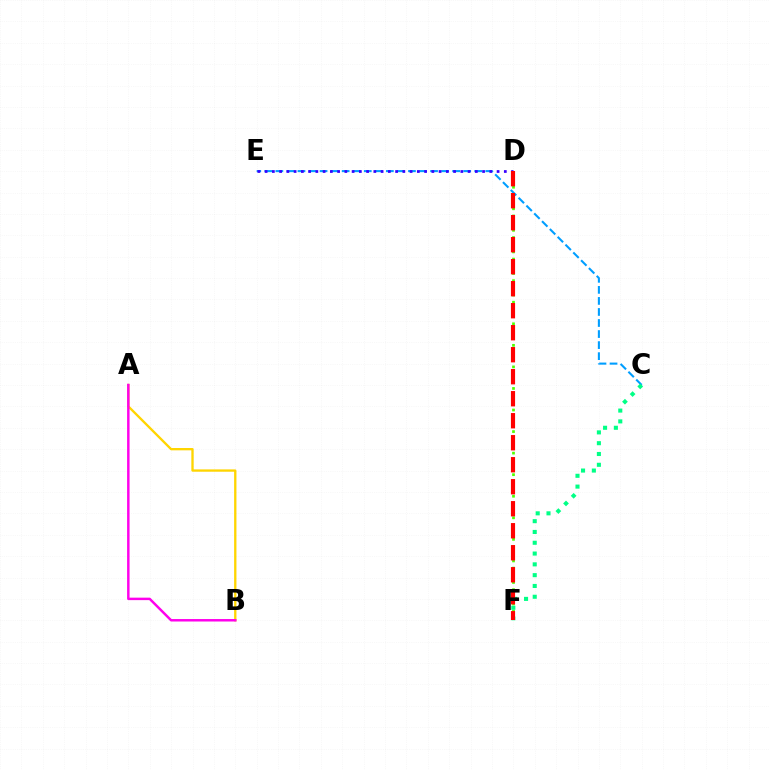{('A', 'B'): [{'color': '#ffd500', 'line_style': 'solid', 'thickness': 1.67}, {'color': '#ff00ed', 'line_style': 'solid', 'thickness': 1.78}], ('C', 'E'): [{'color': '#009eff', 'line_style': 'dashed', 'thickness': 1.5}], ('D', 'F'): [{'color': '#4fff00', 'line_style': 'dotted', 'thickness': 1.95}, {'color': '#ff0000', 'line_style': 'dashed', 'thickness': 2.99}], ('D', 'E'): [{'color': '#3700ff', 'line_style': 'dotted', 'thickness': 1.97}], ('C', 'F'): [{'color': '#00ff86', 'line_style': 'dotted', 'thickness': 2.93}]}